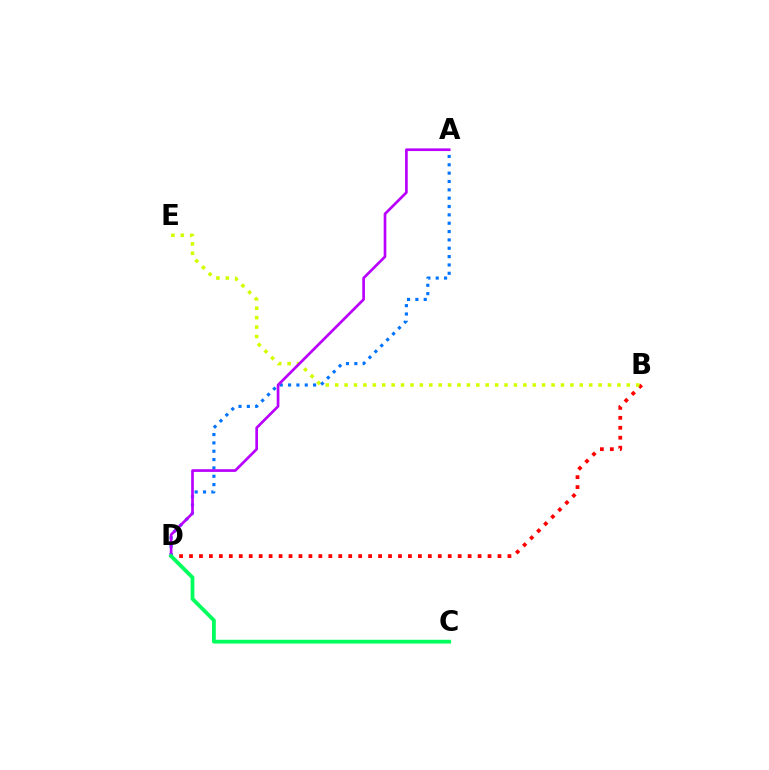{('B', 'D'): [{'color': '#ff0000', 'line_style': 'dotted', 'thickness': 2.7}], ('B', 'E'): [{'color': '#d1ff00', 'line_style': 'dotted', 'thickness': 2.56}], ('A', 'D'): [{'color': '#0074ff', 'line_style': 'dotted', 'thickness': 2.27}, {'color': '#b900ff', 'line_style': 'solid', 'thickness': 1.93}], ('C', 'D'): [{'color': '#00ff5c', 'line_style': 'solid', 'thickness': 2.72}]}